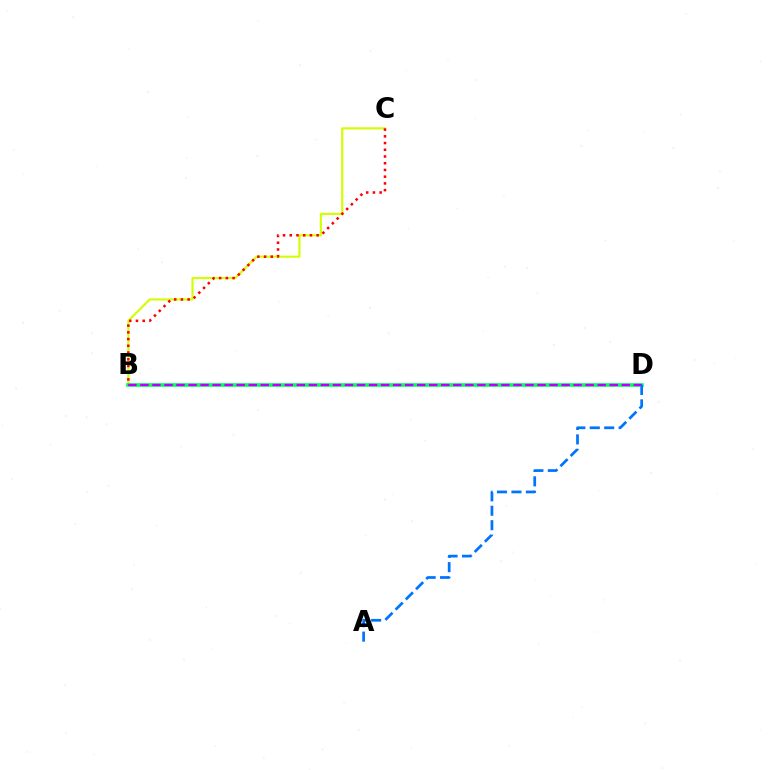{('B', 'C'): [{'color': '#d1ff00', 'line_style': 'solid', 'thickness': 1.53}, {'color': '#ff0000', 'line_style': 'dotted', 'thickness': 1.83}], ('B', 'D'): [{'color': '#00ff5c', 'line_style': 'solid', 'thickness': 2.59}, {'color': '#b900ff', 'line_style': 'dashed', 'thickness': 1.63}], ('A', 'D'): [{'color': '#0074ff', 'line_style': 'dashed', 'thickness': 1.96}]}